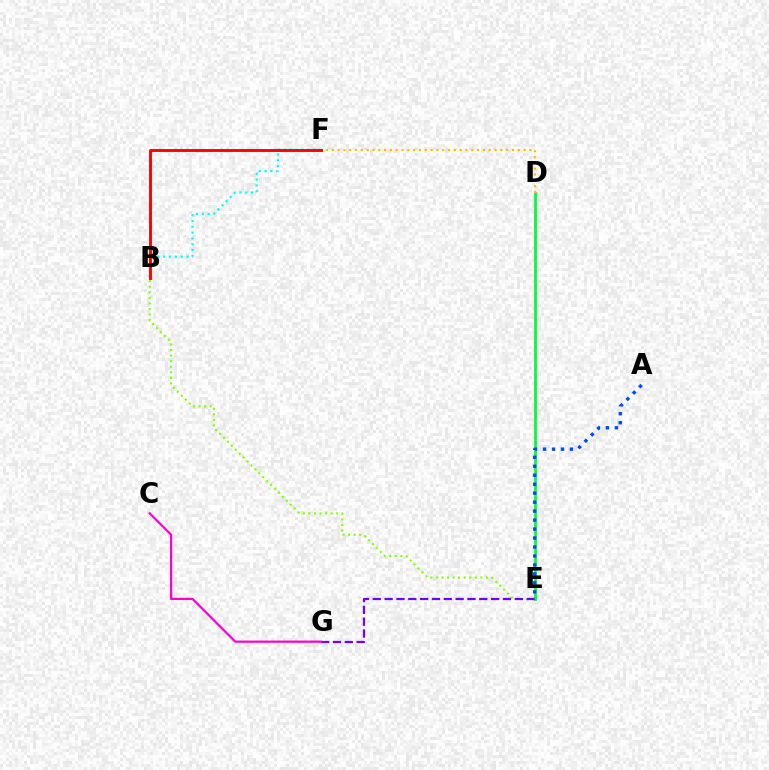{('D', 'E'): [{'color': '#00ff39', 'line_style': 'solid', 'thickness': 2.02}], ('B', 'E'): [{'color': '#84ff00', 'line_style': 'dotted', 'thickness': 1.51}], ('B', 'F'): [{'color': '#00fff6', 'line_style': 'dotted', 'thickness': 1.58}, {'color': '#ff0000', 'line_style': 'solid', 'thickness': 2.09}], ('A', 'E'): [{'color': '#004bff', 'line_style': 'dotted', 'thickness': 2.44}], ('D', 'F'): [{'color': '#ffbd00', 'line_style': 'dotted', 'thickness': 1.58}], ('E', 'G'): [{'color': '#7200ff', 'line_style': 'dashed', 'thickness': 1.61}], ('C', 'G'): [{'color': '#ff00cf', 'line_style': 'solid', 'thickness': 1.6}]}